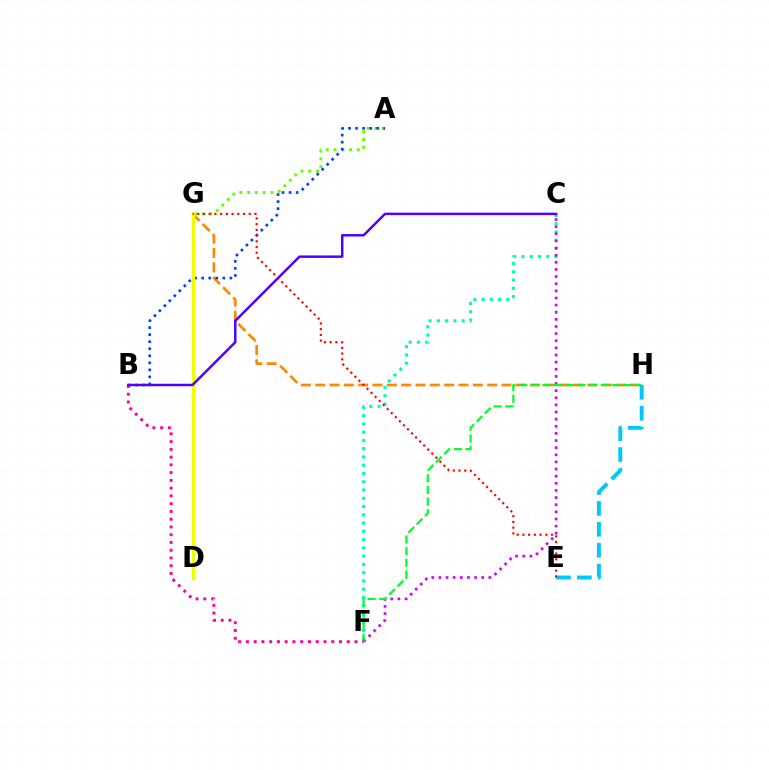{('C', 'F'): [{'color': '#00ffaf', 'line_style': 'dotted', 'thickness': 2.25}, {'color': '#d600ff', 'line_style': 'dotted', 'thickness': 1.94}], ('A', 'G'): [{'color': '#66ff00', 'line_style': 'dotted', 'thickness': 2.11}], ('G', 'H'): [{'color': '#ff8800', 'line_style': 'dashed', 'thickness': 1.95}], ('E', 'H'): [{'color': '#00c7ff', 'line_style': 'dashed', 'thickness': 2.84}], ('F', 'H'): [{'color': '#00ff27', 'line_style': 'dashed', 'thickness': 1.59}], ('A', 'B'): [{'color': '#003fff', 'line_style': 'dotted', 'thickness': 1.91}], ('B', 'F'): [{'color': '#ff00a0', 'line_style': 'dotted', 'thickness': 2.11}], ('D', 'G'): [{'color': '#eeff00', 'line_style': 'solid', 'thickness': 2.51}], ('B', 'C'): [{'color': '#4f00ff', 'line_style': 'solid', 'thickness': 1.78}], ('E', 'G'): [{'color': '#ff0000', 'line_style': 'dotted', 'thickness': 1.55}]}